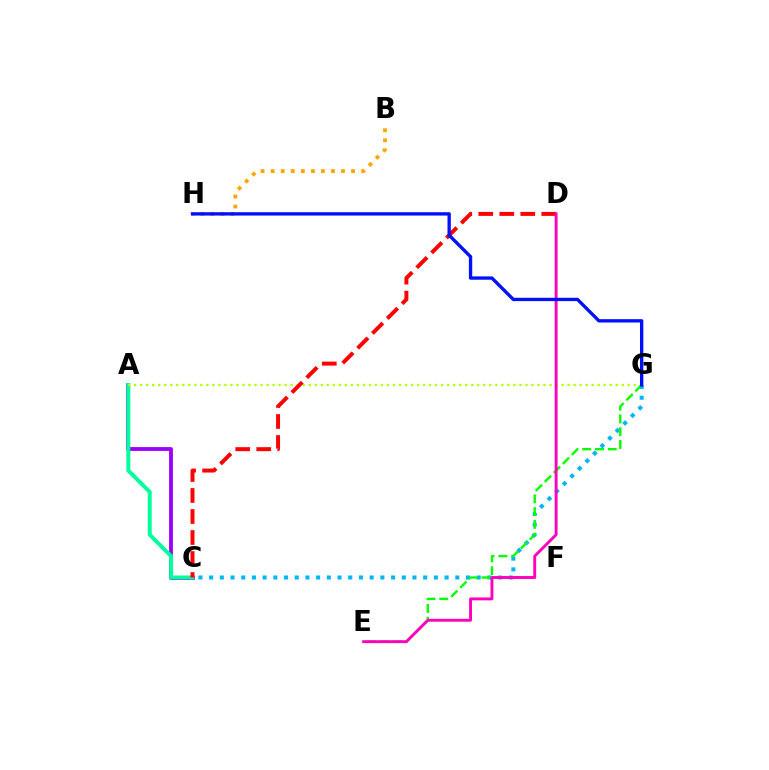{('A', 'C'): [{'color': '#9b00ff', 'line_style': 'solid', 'thickness': 2.75}, {'color': '#00ff9d', 'line_style': 'solid', 'thickness': 2.87}], ('C', 'G'): [{'color': '#00b5ff', 'line_style': 'dotted', 'thickness': 2.91}], ('A', 'G'): [{'color': '#b3ff00', 'line_style': 'dotted', 'thickness': 1.64}], ('E', 'G'): [{'color': '#08ff00', 'line_style': 'dashed', 'thickness': 1.73}], ('C', 'D'): [{'color': '#ff0000', 'line_style': 'dashed', 'thickness': 2.85}], ('B', 'H'): [{'color': '#ffa500', 'line_style': 'dotted', 'thickness': 2.73}], ('D', 'E'): [{'color': '#ff00bd', 'line_style': 'solid', 'thickness': 2.09}], ('G', 'H'): [{'color': '#0010ff', 'line_style': 'solid', 'thickness': 2.4}]}